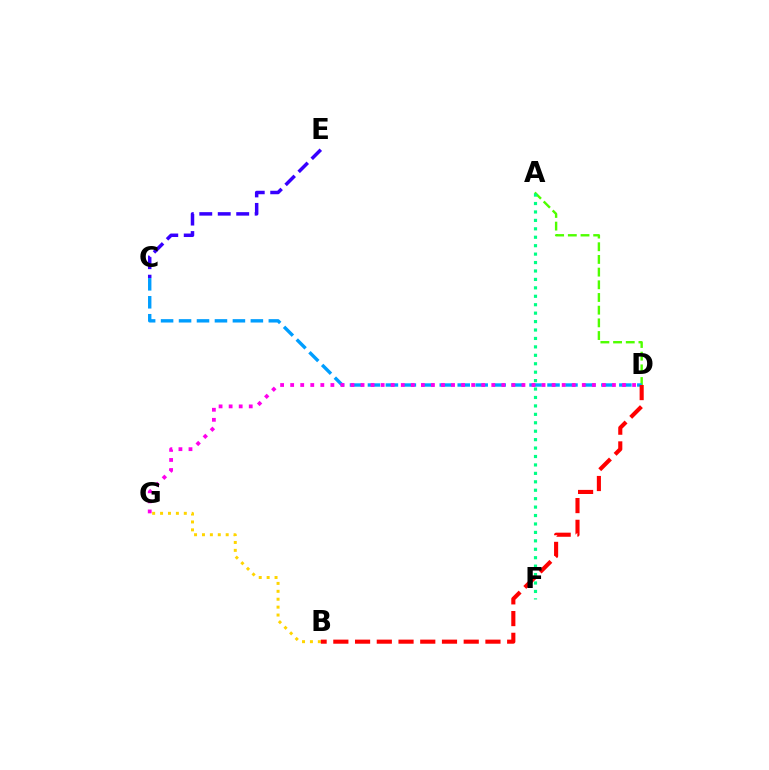{('A', 'D'): [{'color': '#4fff00', 'line_style': 'dashed', 'thickness': 1.72}], ('A', 'F'): [{'color': '#00ff86', 'line_style': 'dotted', 'thickness': 2.29}], ('C', 'D'): [{'color': '#009eff', 'line_style': 'dashed', 'thickness': 2.44}], ('B', 'G'): [{'color': '#ffd500', 'line_style': 'dotted', 'thickness': 2.15}], ('C', 'E'): [{'color': '#3700ff', 'line_style': 'dashed', 'thickness': 2.51}], ('D', 'G'): [{'color': '#ff00ed', 'line_style': 'dotted', 'thickness': 2.73}], ('B', 'D'): [{'color': '#ff0000', 'line_style': 'dashed', 'thickness': 2.95}]}